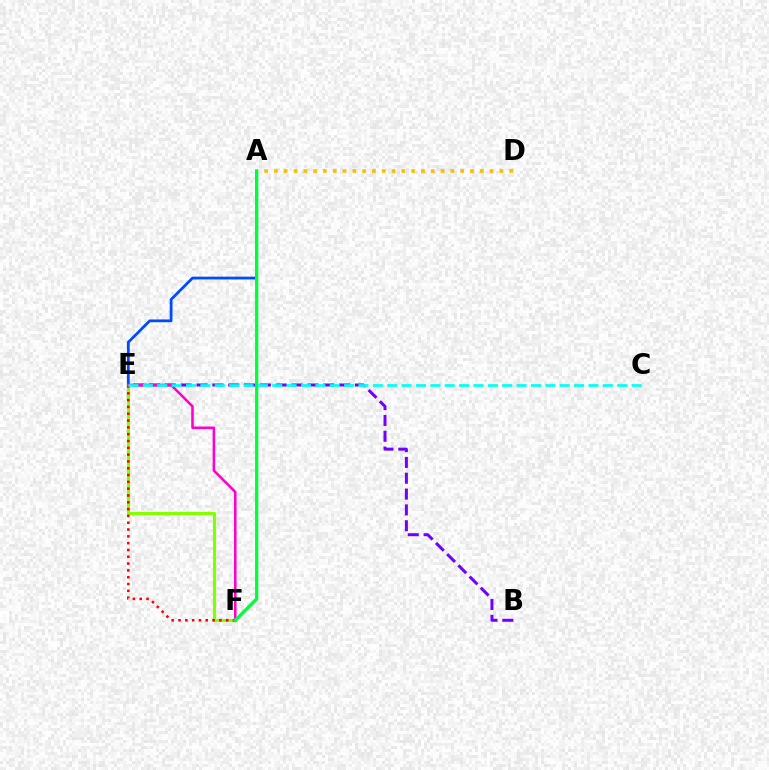{('A', 'E'): [{'color': '#004bff', 'line_style': 'solid', 'thickness': 2.0}], ('E', 'F'): [{'color': '#84ff00', 'line_style': 'solid', 'thickness': 2.27}, {'color': '#ff0000', 'line_style': 'dotted', 'thickness': 1.85}, {'color': '#ff00cf', 'line_style': 'solid', 'thickness': 1.85}], ('B', 'E'): [{'color': '#7200ff', 'line_style': 'dashed', 'thickness': 2.15}], ('A', 'D'): [{'color': '#ffbd00', 'line_style': 'dotted', 'thickness': 2.66}], ('A', 'F'): [{'color': '#00ff39', 'line_style': 'solid', 'thickness': 2.32}], ('C', 'E'): [{'color': '#00fff6', 'line_style': 'dashed', 'thickness': 1.95}]}